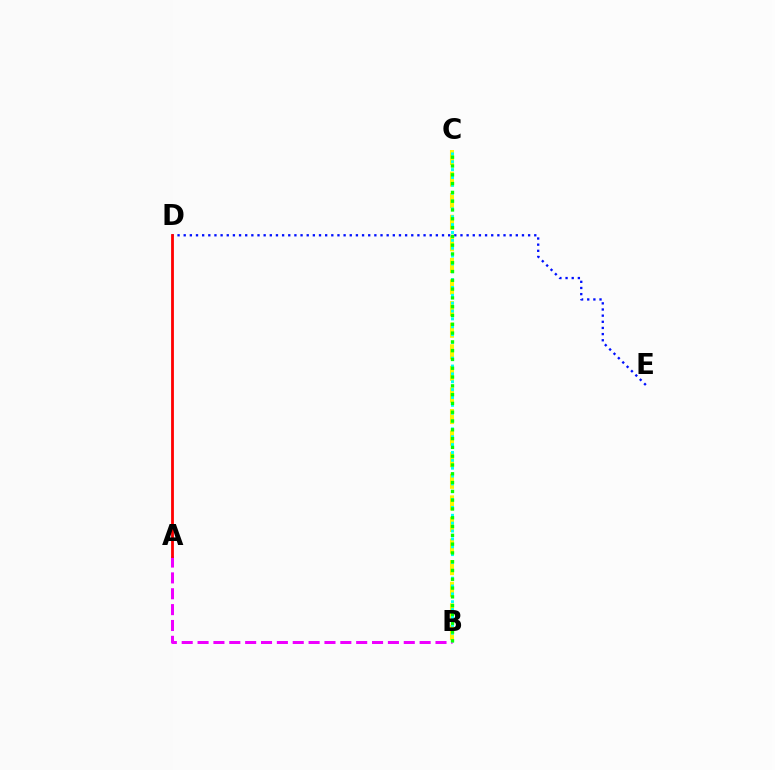{('B', 'C'): [{'color': '#fcf500', 'line_style': 'dashed', 'thickness': 2.93}, {'color': '#00fff6', 'line_style': 'dotted', 'thickness': 2.13}, {'color': '#08ff00', 'line_style': 'dotted', 'thickness': 2.39}], ('D', 'E'): [{'color': '#0010ff', 'line_style': 'dotted', 'thickness': 1.67}], ('A', 'B'): [{'color': '#ee00ff', 'line_style': 'dashed', 'thickness': 2.15}], ('A', 'D'): [{'color': '#ff0000', 'line_style': 'solid', 'thickness': 2.02}]}